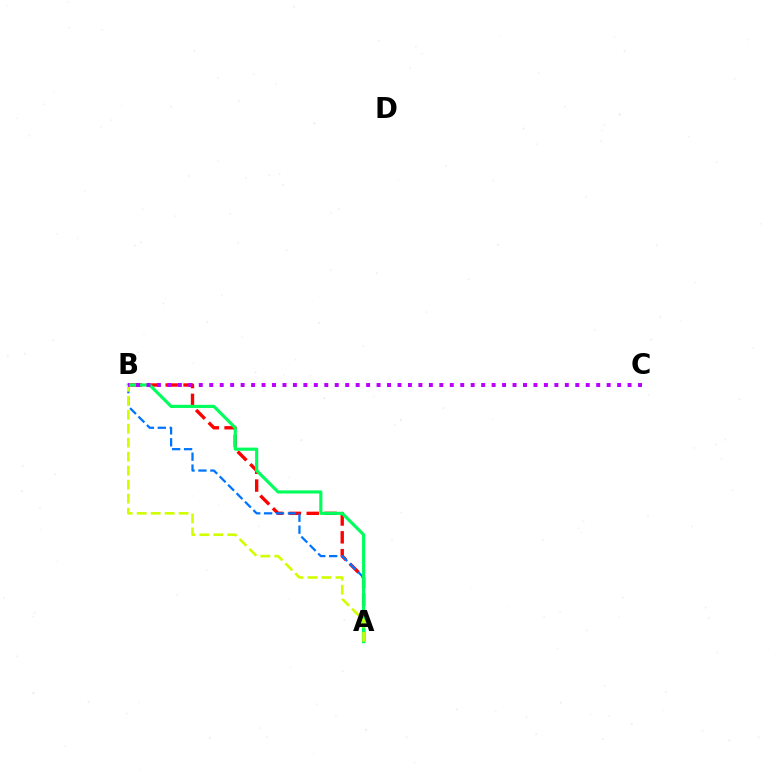{('A', 'B'): [{'color': '#ff0000', 'line_style': 'dashed', 'thickness': 2.42}, {'color': '#0074ff', 'line_style': 'dashed', 'thickness': 1.62}, {'color': '#00ff5c', 'line_style': 'solid', 'thickness': 2.26}, {'color': '#d1ff00', 'line_style': 'dashed', 'thickness': 1.9}], ('B', 'C'): [{'color': '#b900ff', 'line_style': 'dotted', 'thickness': 2.84}]}